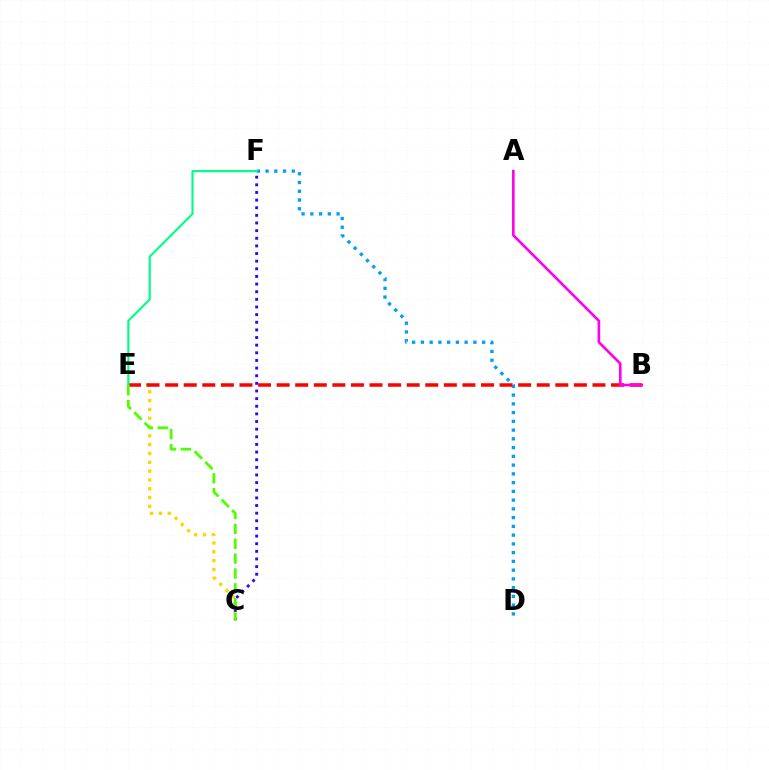{('D', 'F'): [{'color': '#009eff', 'line_style': 'dotted', 'thickness': 2.38}], ('C', 'F'): [{'color': '#3700ff', 'line_style': 'dotted', 'thickness': 2.07}], ('C', 'E'): [{'color': '#ffd500', 'line_style': 'dotted', 'thickness': 2.4}, {'color': '#4fff00', 'line_style': 'dashed', 'thickness': 2.02}], ('B', 'E'): [{'color': '#ff0000', 'line_style': 'dashed', 'thickness': 2.52}], ('A', 'B'): [{'color': '#ff00ed', 'line_style': 'solid', 'thickness': 1.9}], ('E', 'F'): [{'color': '#00ff86', 'line_style': 'solid', 'thickness': 1.55}]}